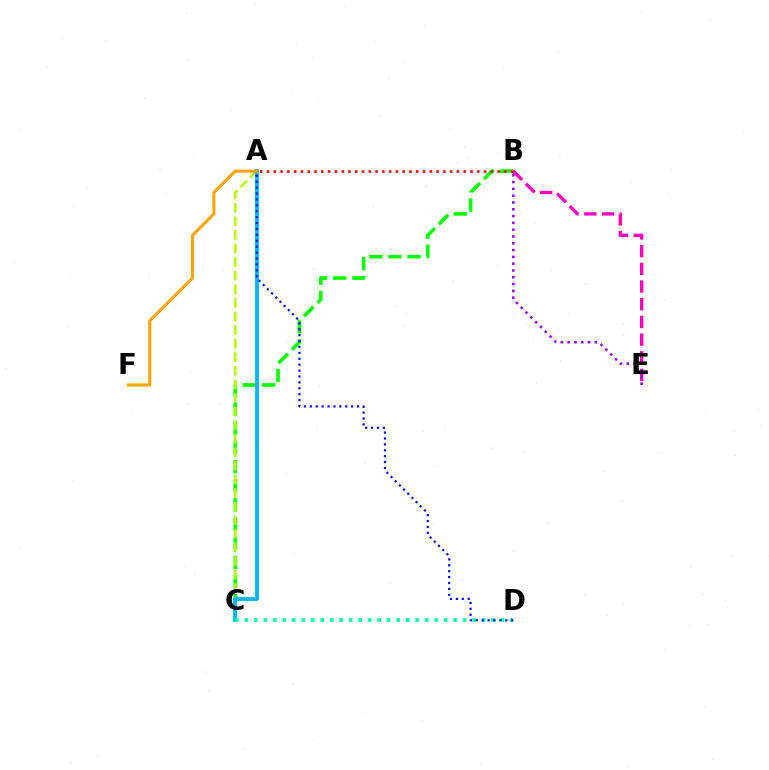{('B', 'C'): [{'color': '#08ff00', 'line_style': 'dashed', 'thickness': 2.6}], ('B', 'E'): [{'color': '#ff00bd', 'line_style': 'dashed', 'thickness': 2.41}, {'color': '#9b00ff', 'line_style': 'dotted', 'thickness': 1.85}], ('A', 'C'): [{'color': '#b3ff00', 'line_style': 'dashed', 'thickness': 1.85}, {'color': '#00b5ff', 'line_style': 'solid', 'thickness': 2.76}], ('A', 'B'): [{'color': '#ff0000', 'line_style': 'dotted', 'thickness': 1.84}], ('A', 'F'): [{'color': '#ffa500', 'line_style': 'solid', 'thickness': 2.22}], ('C', 'D'): [{'color': '#00ff9d', 'line_style': 'dotted', 'thickness': 2.58}], ('A', 'D'): [{'color': '#0010ff', 'line_style': 'dotted', 'thickness': 1.6}]}